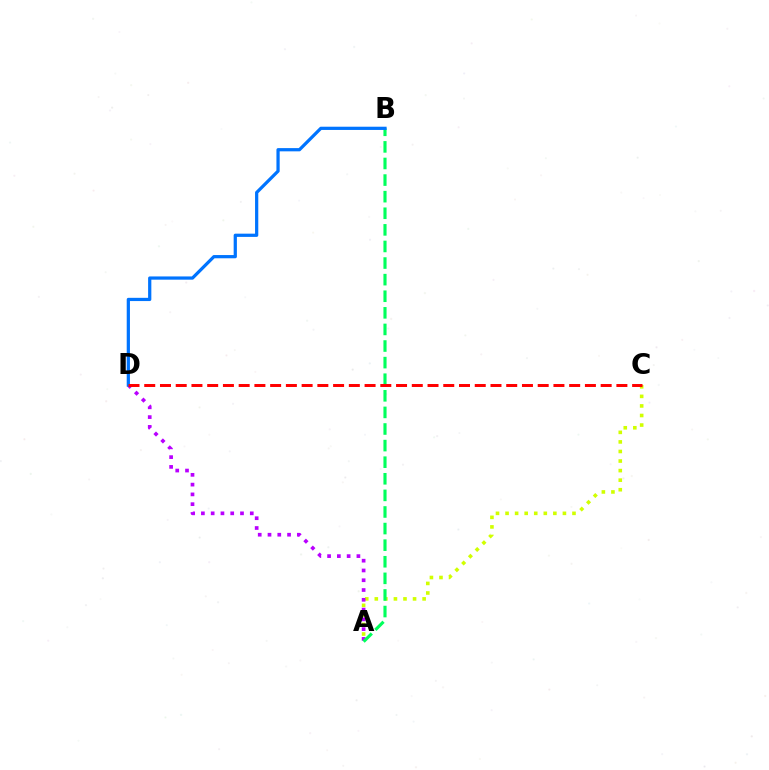{('A', 'C'): [{'color': '#d1ff00', 'line_style': 'dotted', 'thickness': 2.6}], ('A', 'D'): [{'color': '#b900ff', 'line_style': 'dotted', 'thickness': 2.66}], ('A', 'B'): [{'color': '#00ff5c', 'line_style': 'dashed', 'thickness': 2.25}], ('B', 'D'): [{'color': '#0074ff', 'line_style': 'solid', 'thickness': 2.33}], ('C', 'D'): [{'color': '#ff0000', 'line_style': 'dashed', 'thickness': 2.14}]}